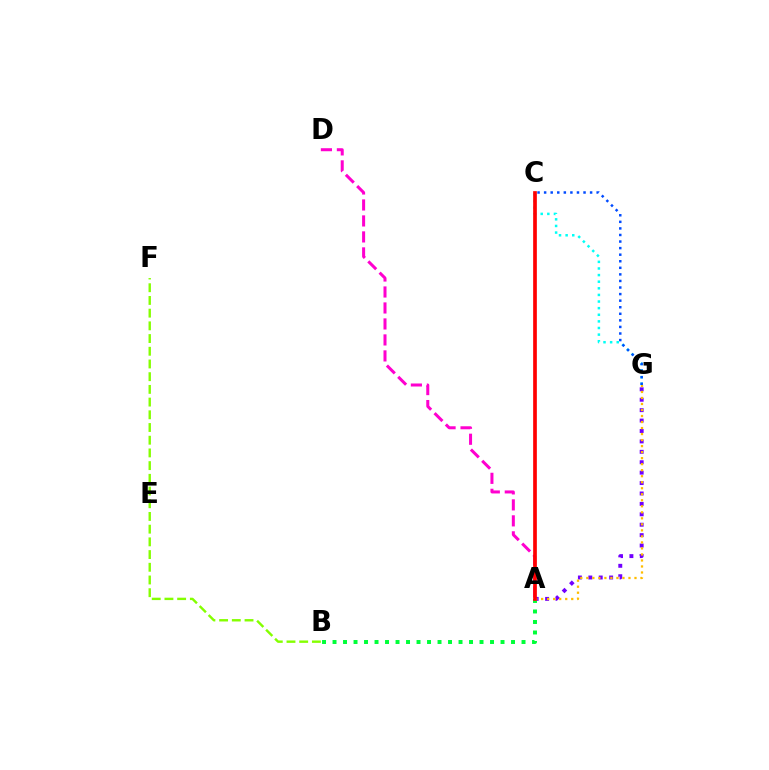{('C', 'G'): [{'color': '#00fff6', 'line_style': 'dotted', 'thickness': 1.8}, {'color': '#004bff', 'line_style': 'dotted', 'thickness': 1.78}], ('B', 'F'): [{'color': '#84ff00', 'line_style': 'dashed', 'thickness': 1.73}], ('A', 'G'): [{'color': '#7200ff', 'line_style': 'dotted', 'thickness': 2.83}, {'color': '#ffbd00', 'line_style': 'dotted', 'thickness': 1.63}], ('A', 'B'): [{'color': '#00ff39', 'line_style': 'dotted', 'thickness': 2.85}], ('A', 'D'): [{'color': '#ff00cf', 'line_style': 'dashed', 'thickness': 2.17}], ('A', 'C'): [{'color': '#ff0000', 'line_style': 'solid', 'thickness': 2.65}]}